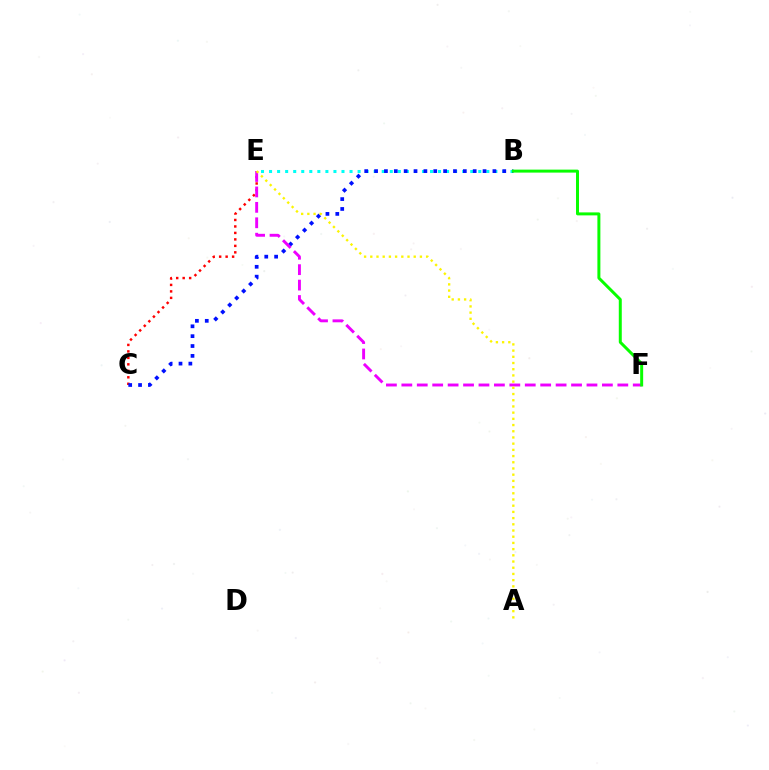{('C', 'E'): [{'color': '#ff0000', 'line_style': 'dotted', 'thickness': 1.76}], ('B', 'E'): [{'color': '#00fff6', 'line_style': 'dotted', 'thickness': 2.19}], ('B', 'C'): [{'color': '#0010ff', 'line_style': 'dotted', 'thickness': 2.68}], ('E', 'F'): [{'color': '#ee00ff', 'line_style': 'dashed', 'thickness': 2.1}], ('B', 'F'): [{'color': '#08ff00', 'line_style': 'solid', 'thickness': 2.15}], ('A', 'E'): [{'color': '#fcf500', 'line_style': 'dotted', 'thickness': 1.69}]}